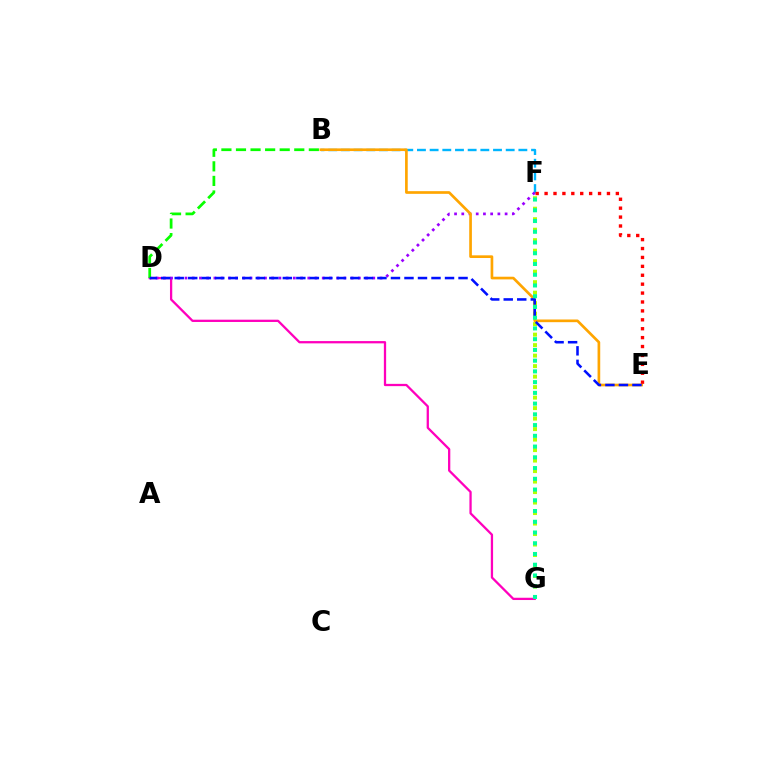{('B', 'F'): [{'color': '#00b5ff', 'line_style': 'dashed', 'thickness': 1.72}], ('D', 'G'): [{'color': '#ff00bd', 'line_style': 'solid', 'thickness': 1.64}], ('D', 'F'): [{'color': '#9b00ff', 'line_style': 'dotted', 'thickness': 1.96}], ('F', 'G'): [{'color': '#b3ff00', 'line_style': 'dotted', 'thickness': 2.85}, {'color': '#00ff9d', 'line_style': 'dotted', 'thickness': 2.92}], ('B', 'D'): [{'color': '#08ff00', 'line_style': 'dashed', 'thickness': 1.98}], ('B', 'E'): [{'color': '#ffa500', 'line_style': 'solid', 'thickness': 1.93}], ('D', 'E'): [{'color': '#0010ff', 'line_style': 'dashed', 'thickness': 1.84}], ('E', 'F'): [{'color': '#ff0000', 'line_style': 'dotted', 'thickness': 2.42}]}